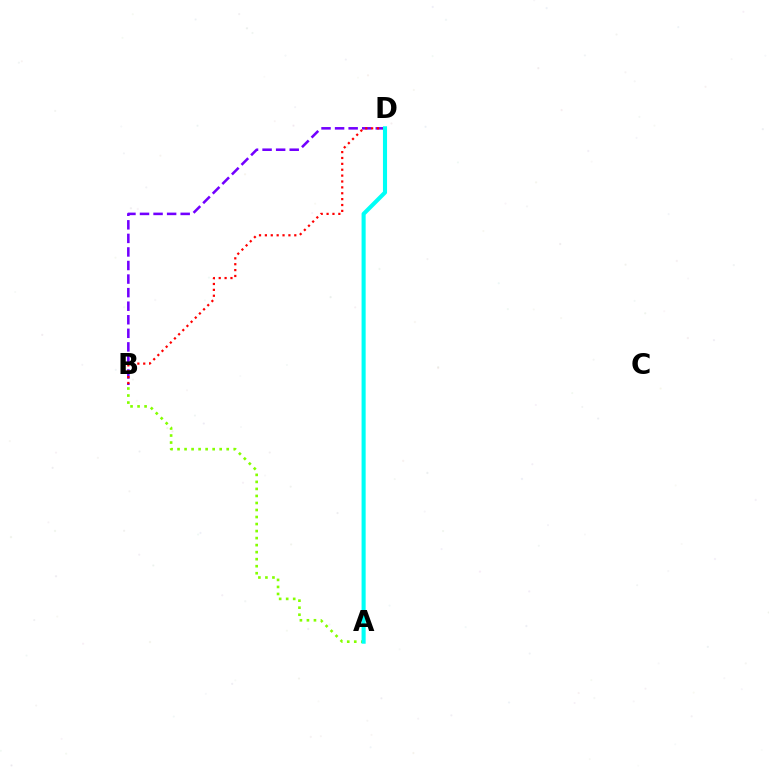{('A', 'B'): [{'color': '#84ff00', 'line_style': 'dotted', 'thickness': 1.91}], ('B', 'D'): [{'color': '#7200ff', 'line_style': 'dashed', 'thickness': 1.84}, {'color': '#ff0000', 'line_style': 'dotted', 'thickness': 1.6}], ('A', 'D'): [{'color': '#00fff6', 'line_style': 'solid', 'thickness': 2.95}]}